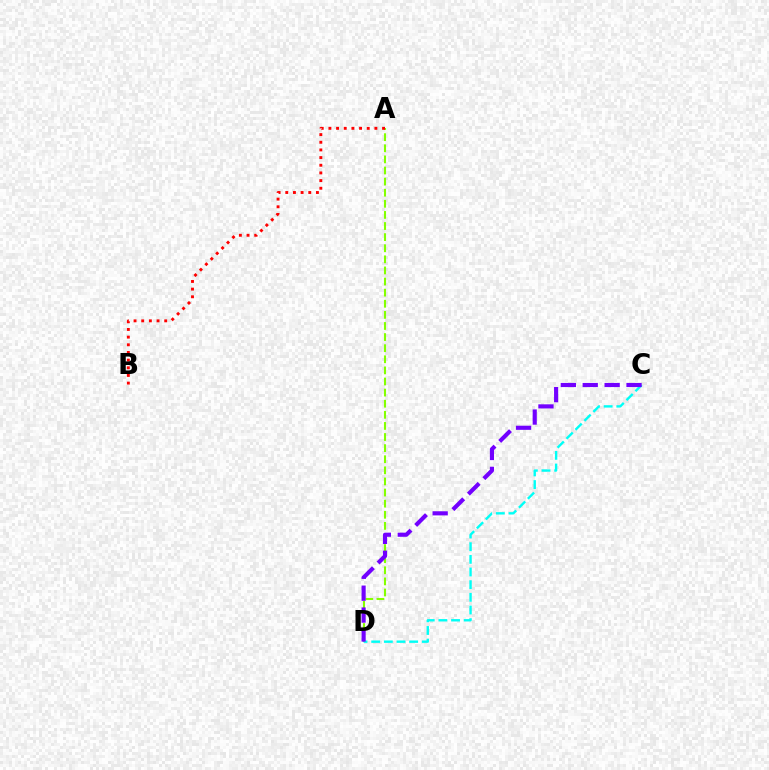{('A', 'D'): [{'color': '#84ff00', 'line_style': 'dashed', 'thickness': 1.51}], ('A', 'B'): [{'color': '#ff0000', 'line_style': 'dotted', 'thickness': 2.08}], ('C', 'D'): [{'color': '#00fff6', 'line_style': 'dashed', 'thickness': 1.72}, {'color': '#7200ff', 'line_style': 'dashed', 'thickness': 2.97}]}